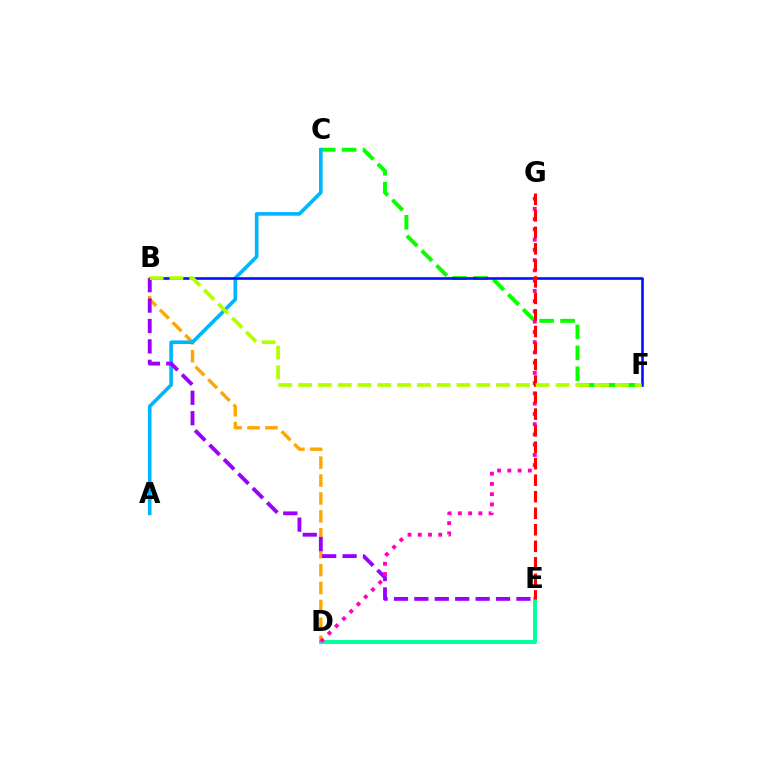{('C', 'F'): [{'color': '#08ff00', 'line_style': 'dashed', 'thickness': 2.85}], ('B', 'D'): [{'color': '#ffa500', 'line_style': 'dashed', 'thickness': 2.43}], ('A', 'C'): [{'color': '#00b5ff', 'line_style': 'solid', 'thickness': 2.61}], ('B', 'E'): [{'color': '#9b00ff', 'line_style': 'dashed', 'thickness': 2.77}], ('B', 'F'): [{'color': '#0010ff', 'line_style': 'solid', 'thickness': 1.88}, {'color': '#b3ff00', 'line_style': 'dashed', 'thickness': 2.69}], ('D', 'E'): [{'color': '#00ff9d', 'line_style': 'solid', 'thickness': 2.83}], ('D', 'G'): [{'color': '#ff00bd', 'line_style': 'dotted', 'thickness': 2.79}], ('E', 'G'): [{'color': '#ff0000', 'line_style': 'dashed', 'thickness': 2.24}]}